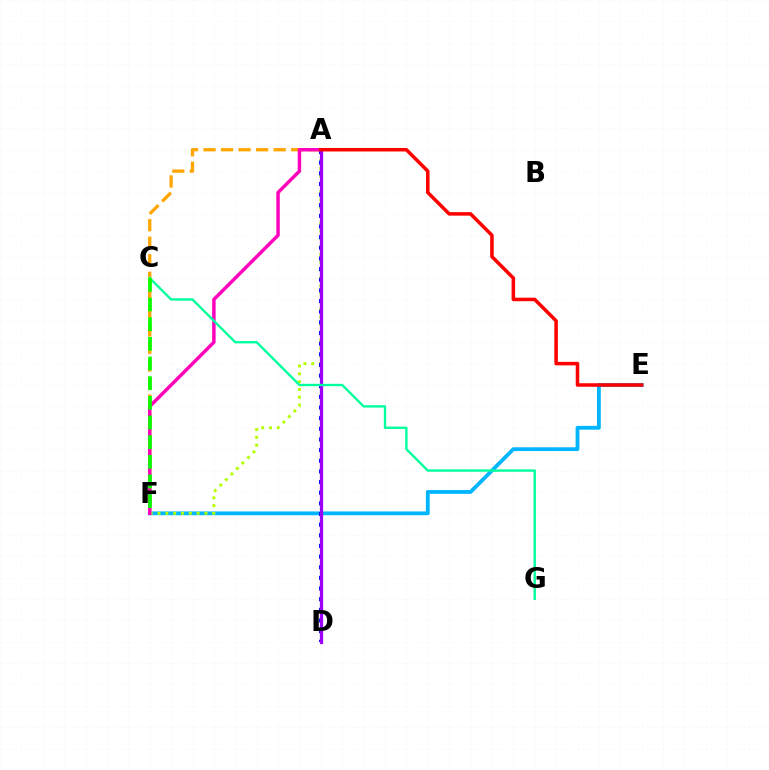{('A', 'F'): [{'color': '#ffa500', 'line_style': 'dashed', 'thickness': 2.38}, {'color': '#b3ff00', 'line_style': 'dotted', 'thickness': 2.12}, {'color': '#ff00bd', 'line_style': 'solid', 'thickness': 2.49}], ('E', 'F'): [{'color': '#00b5ff', 'line_style': 'solid', 'thickness': 2.73}], ('A', 'D'): [{'color': '#0010ff', 'line_style': 'dotted', 'thickness': 2.89}, {'color': '#9b00ff', 'line_style': 'solid', 'thickness': 2.33}], ('A', 'E'): [{'color': '#ff0000', 'line_style': 'solid', 'thickness': 2.53}], ('C', 'G'): [{'color': '#00ff9d', 'line_style': 'solid', 'thickness': 1.71}], ('C', 'F'): [{'color': '#08ff00', 'line_style': 'dashed', 'thickness': 2.67}]}